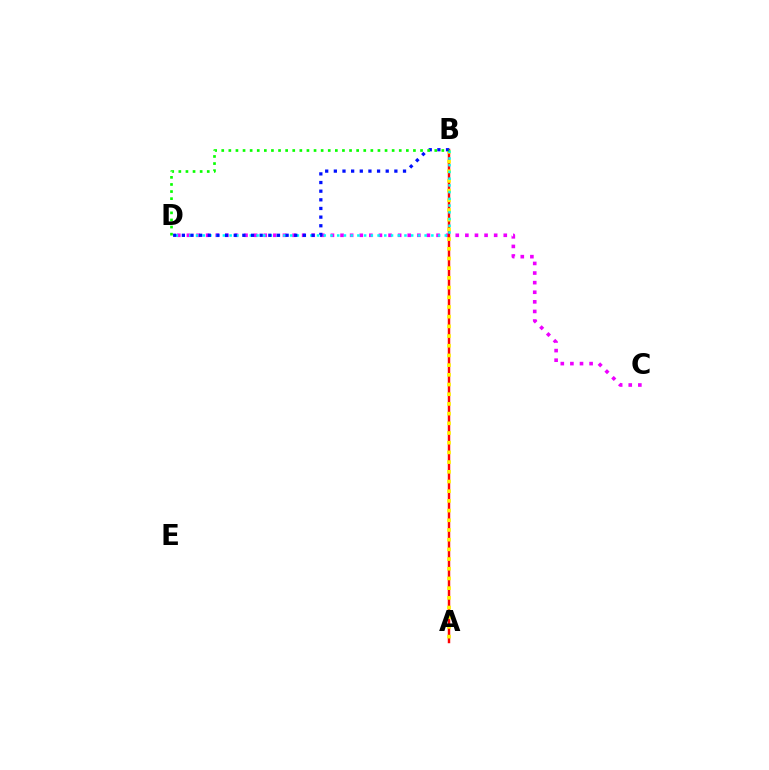{('C', 'D'): [{'color': '#ee00ff', 'line_style': 'dotted', 'thickness': 2.61}], ('A', 'B'): [{'color': '#ff0000', 'line_style': 'solid', 'thickness': 1.77}, {'color': '#fcf500', 'line_style': 'dotted', 'thickness': 2.63}], ('B', 'D'): [{'color': '#00fff6', 'line_style': 'dotted', 'thickness': 1.83}, {'color': '#0010ff', 'line_style': 'dotted', 'thickness': 2.35}, {'color': '#08ff00', 'line_style': 'dotted', 'thickness': 1.93}]}